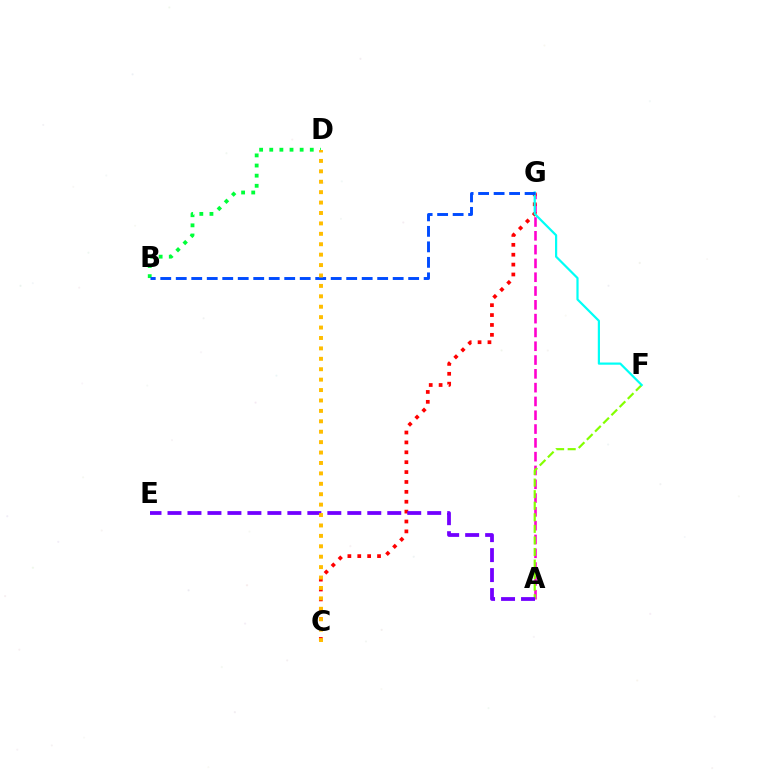{('A', 'G'): [{'color': '#ff00cf', 'line_style': 'dashed', 'thickness': 1.88}], ('C', 'G'): [{'color': '#ff0000', 'line_style': 'dotted', 'thickness': 2.69}], ('A', 'F'): [{'color': '#84ff00', 'line_style': 'dashed', 'thickness': 1.57}], ('B', 'D'): [{'color': '#00ff39', 'line_style': 'dotted', 'thickness': 2.75}], ('F', 'G'): [{'color': '#00fff6', 'line_style': 'solid', 'thickness': 1.59}], ('A', 'E'): [{'color': '#7200ff', 'line_style': 'dashed', 'thickness': 2.71}], ('B', 'G'): [{'color': '#004bff', 'line_style': 'dashed', 'thickness': 2.1}], ('C', 'D'): [{'color': '#ffbd00', 'line_style': 'dotted', 'thickness': 2.83}]}